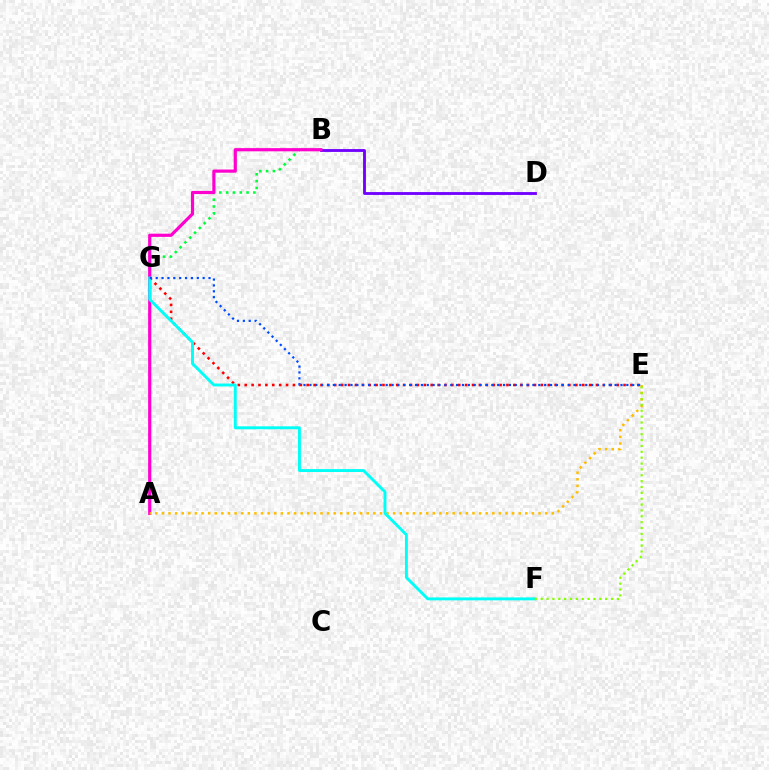{('B', 'D'): [{'color': '#7200ff', 'line_style': 'solid', 'thickness': 2.05}], ('E', 'G'): [{'color': '#ff0000', 'line_style': 'dotted', 'thickness': 1.87}, {'color': '#004bff', 'line_style': 'dotted', 'thickness': 1.59}], ('B', 'G'): [{'color': '#00ff39', 'line_style': 'dotted', 'thickness': 1.85}], ('A', 'B'): [{'color': '#ff00cf', 'line_style': 'solid', 'thickness': 2.29}], ('A', 'E'): [{'color': '#ffbd00', 'line_style': 'dotted', 'thickness': 1.8}], ('F', 'G'): [{'color': '#00fff6', 'line_style': 'solid', 'thickness': 2.1}], ('E', 'F'): [{'color': '#84ff00', 'line_style': 'dotted', 'thickness': 1.59}]}